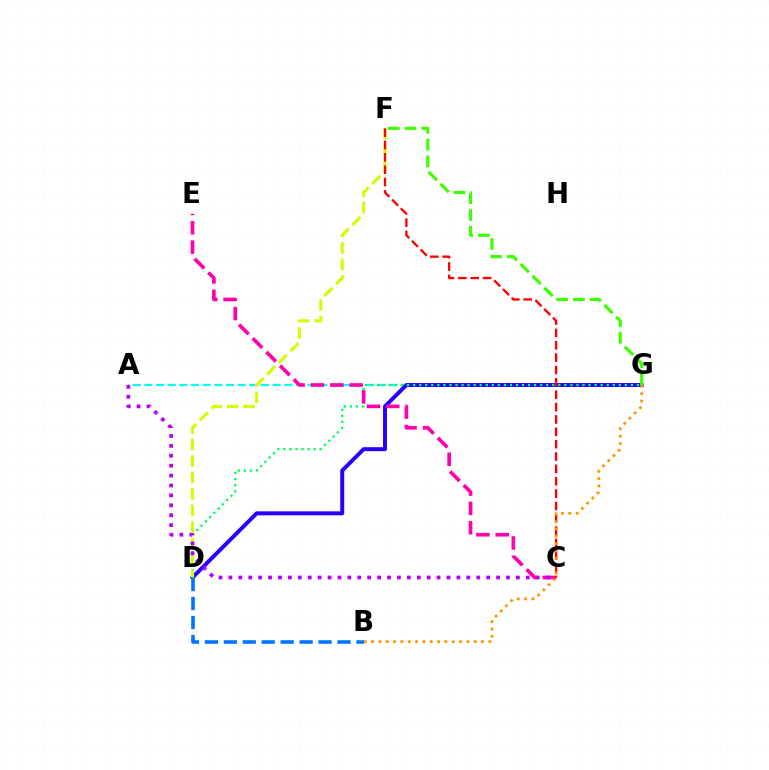{('A', 'G'): [{'color': '#00fff6', 'line_style': 'dashed', 'thickness': 1.58}], ('D', 'G'): [{'color': '#2500ff', 'line_style': 'solid', 'thickness': 2.85}, {'color': '#00ff5c', 'line_style': 'dotted', 'thickness': 1.64}], ('F', 'G'): [{'color': '#3dff00', 'line_style': 'dashed', 'thickness': 2.28}], ('D', 'F'): [{'color': '#d1ff00', 'line_style': 'dashed', 'thickness': 2.24}], ('C', 'E'): [{'color': '#ff00ac', 'line_style': 'dashed', 'thickness': 2.63}], ('C', 'F'): [{'color': '#ff0000', 'line_style': 'dashed', 'thickness': 1.68}], ('B', 'D'): [{'color': '#0074ff', 'line_style': 'dashed', 'thickness': 2.57}], ('A', 'C'): [{'color': '#b900ff', 'line_style': 'dotted', 'thickness': 2.69}], ('B', 'G'): [{'color': '#ff9400', 'line_style': 'dotted', 'thickness': 1.99}]}